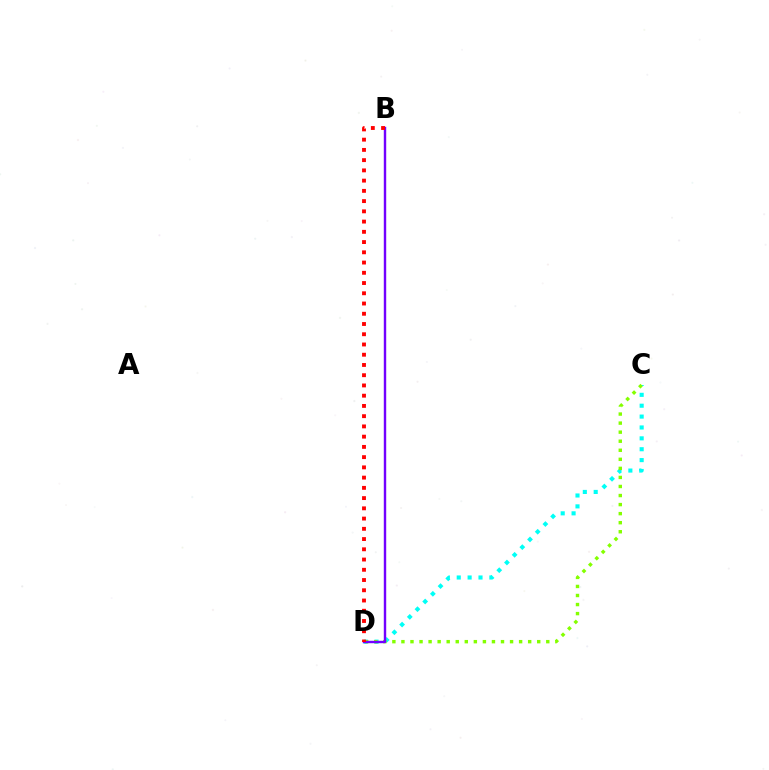{('C', 'D'): [{'color': '#00fff6', 'line_style': 'dotted', 'thickness': 2.96}, {'color': '#84ff00', 'line_style': 'dotted', 'thickness': 2.46}], ('B', 'D'): [{'color': '#7200ff', 'line_style': 'solid', 'thickness': 1.74}, {'color': '#ff0000', 'line_style': 'dotted', 'thickness': 2.78}]}